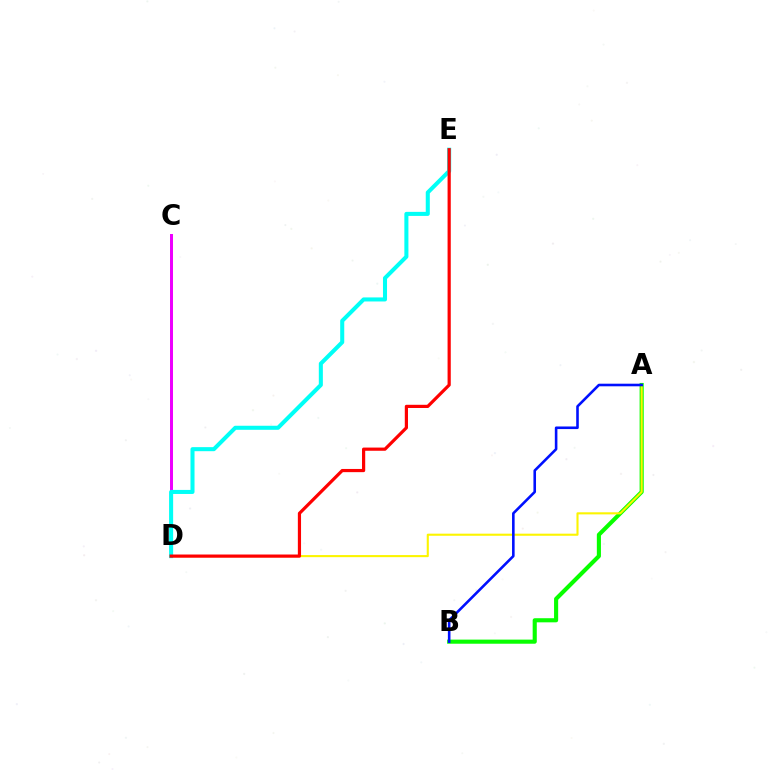{('C', 'D'): [{'color': '#ee00ff', 'line_style': 'solid', 'thickness': 2.15}], ('A', 'B'): [{'color': '#08ff00', 'line_style': 'solid', 'thickness': 2.96}, {'color': '#0010ff', 'line_style': 'solid', 'thickness': 1.87}], ('A', 'D'): [{'color': '#fcf500', 'line_style': 'solid', 'thickness': 1.51}], ('D', 'E'): [{'color': '#00fff6', 'line_style': 'solid', 'thickness': 2.91}, {'color': '#ff0000', 'line_style': 'solid', 'thickness': 2.3}]}